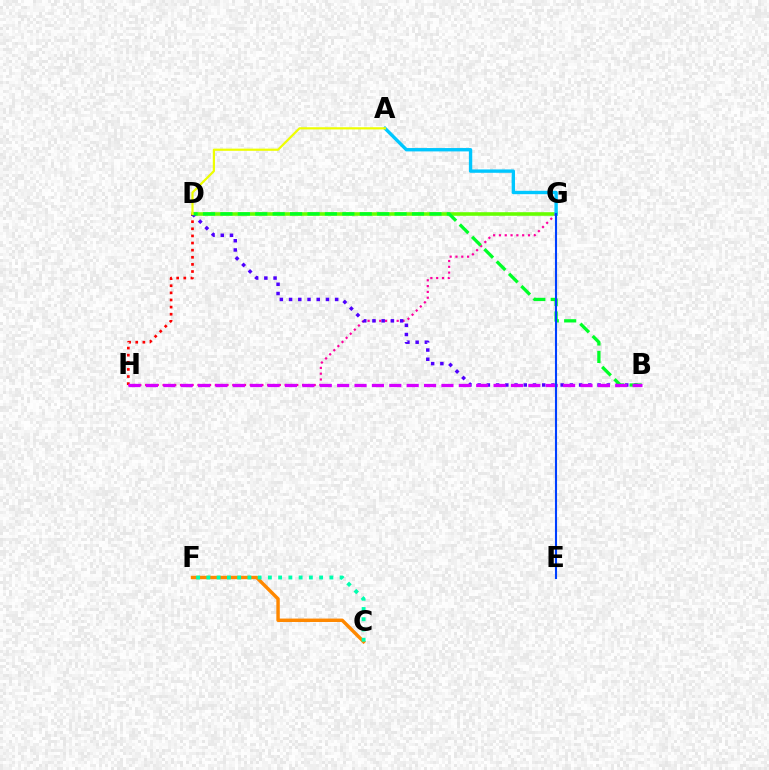{('D', 'G'): [{'color': '#66ff00', 'line_style': 'solid', 'thickness': 2.59}], ('D', 'H'): [{'color': '#ff0000', 'line_style': 'dotted', 'thickness': 1.93}], ('G', 'H'): [{'color': '#ff00a0', 'line_style': 'dotted', 'thickness': 1.58}], ('B', 'D'): [{'color': '#4f00ff', 'line_style': 'dotted', 'thickness': 2.51}, {'color': '#00ff27', 'line_style': 'dashed', 'thickness': 2.37}], ('C', 'F'): [{'color': '#ff8800', 'line_style': 'solid', 'thickness': 2.47}, {'color': '#00ffaf', 'line_style': 'dotted', 'thickness': 2.78}], ('A', 'G'): [{'color': '#00c7ff', 'line_style': 'solid', 'thickness': 2.42}], ('B', 'H'): [{'color': '#d600ff', 'line_style': 'dashed', 'thickness': 2.36}], ('A', 'D'): [{'color': '#eeff00', 'line_style': 'solid', 'thickness': 1.58}], ('E', 'G'): [{'color': '#003fff', 'line_style': 'solid', 'thickness': 1.51}]}